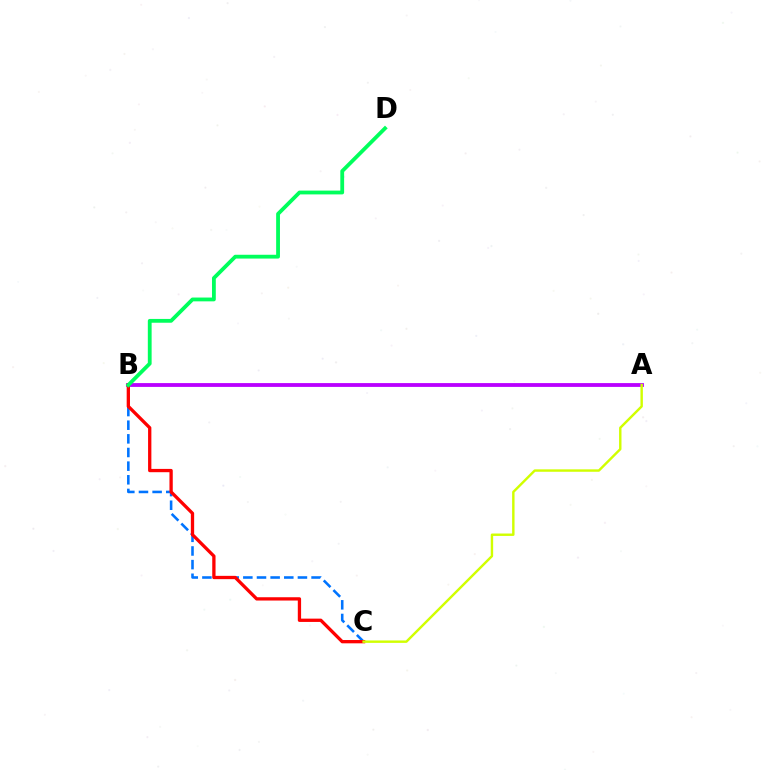{('B', 'C'): [{'color': '#0074ff', 'line_style': 'dashed', 'thickness': 1.85}, {'color': '#ff0000', 'line_style': 'solid', 'thickness': 2.37}], ('A', 'B'): [{'color': '#b900ff', 'line_style': 'solid', 'thickness': 2.75}], ('B', 'D'): [{'color': '#00ff5c', 'line_style': 'solid', 'thickness': 2.74}], ('A', 'C'): [{'color': '#d1ff00', 'line_style': 'solid', 'thickness': 1.74}]}